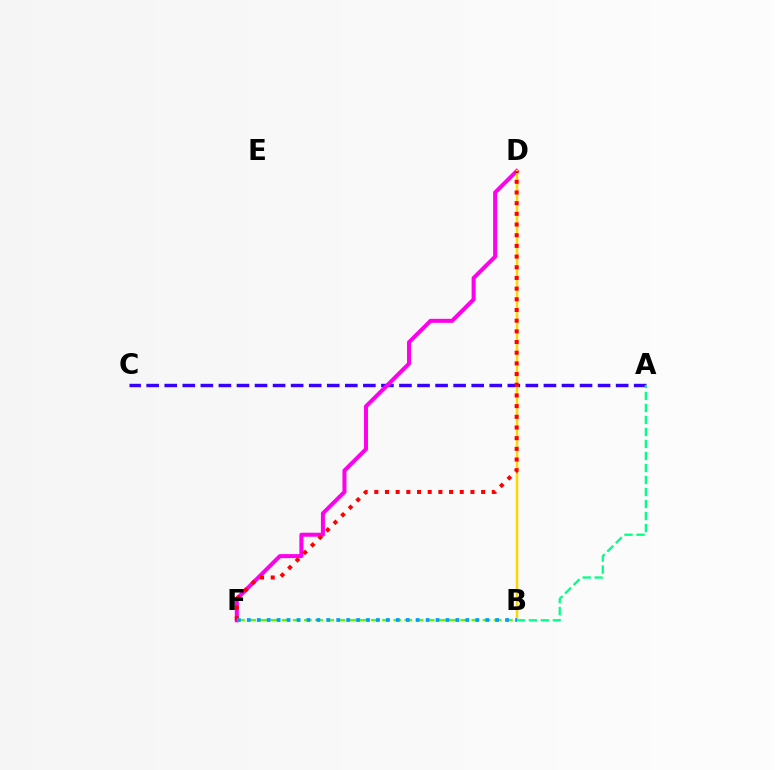{('A', 'C'): [{'color': '#3700ff', 'line_style': 'dashed', 'thickness': 2.45}], ('D', 'F'): [{'color': '#ff00ed', 'line_style': 'solid', 'thickness': 2.89}, {'color': '#ff0000', 'line_style': 'dotted', 'thickness': 2.9}], ('B', 'F'): [{'color': '#4fff00', 'line_style': 'dashed', 'thickness': 1.52}, {'color': '#009eff', 'line_style': 'dotted', 'thickness': 2.7}], ('B', 'D'): [{'color': '#ffd500', 'line_style': 'solid', 'thickness': 1.79}], ('A', 'B'): [{'color': '#00ff86', 'line_style': 'dashed', 'thickness': 1.63}]}